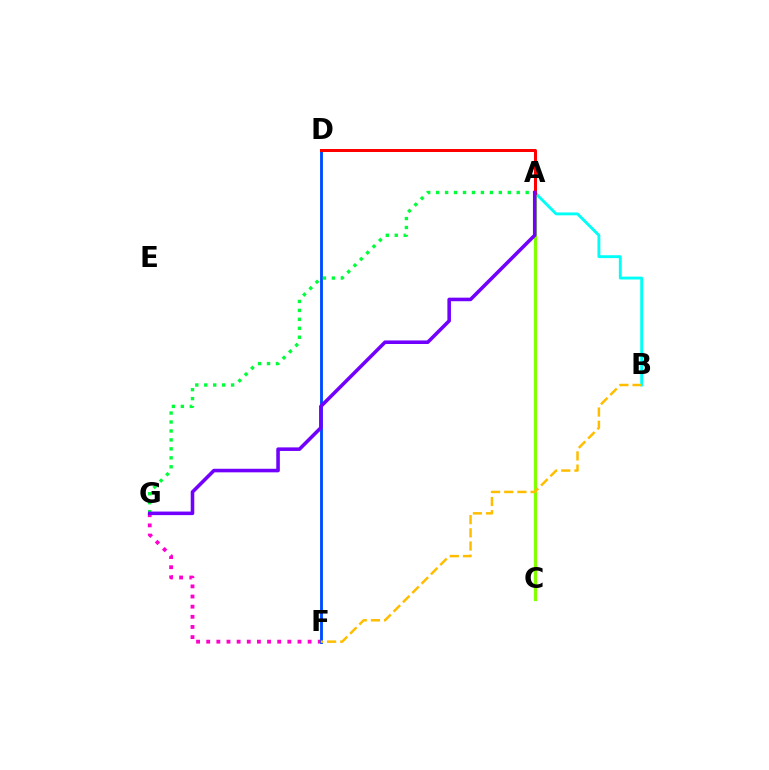{('F', 'G'): [{'color': '#ff00cf', 'line_style': 'dotted', 'thickness': 2.75}], ('A', 'B'): [{'color': '#00fff6', 'line_style': 'solid', 'thickness': 2.07}], ('D', 'F'): [{'color': '#004bff', 'line_style': 'solid', 'thickness': 2.06}], ('A', 'C'): [{'color': '#84ff00', 'line_style': 'solid', 'thickness': 2.33}], ('A', 'G'): [{'color': '#00ff39', 'line_style': 'dotted', 'thickness': 2.43}, {'color': '#7200ff', 'line_style': 'solid', 'thickness': 2.56}], ('B', 'F'): [{'color': '#ffbd00', 'line_style': 'dashed', 'thickness': 1.79}], ('A', 'D'): [{'color': '#ff0000', 'line_style': 'solid', 'thickness': 2.15}]}